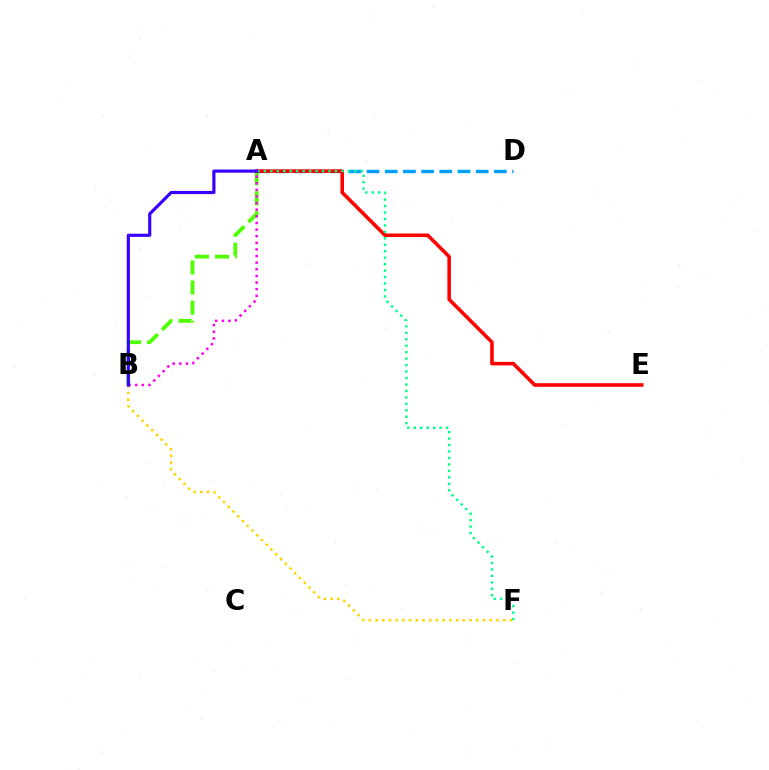{('A', 'D'): [{'color': '#009eff', 'line_style': 'dashed', 'thickness': 2.47}], ('A', 'B'): [{'color': '#4fff00', 'line_style': 'dashed', 'thickness': 2.74}, {'color': '#ff00ed', 'line_style': 'dotted', 'thickness': 1.8}, {'color': '#3700ff', 'line_style': 'solid', 'thickness': 2.27}], ('B', 'F'): [{'color': '#ffd500', 'line_style': 'dotted', 'thickness': 1.82}], ('A', 'E'): [{'color': '#ff0000', 'line_style': 'solid', 'thickness': 2.58}], ('A', 'F'): [{'color': '#00ff86', 'line_style': 'dotted', 'thickness': 1.75}]}